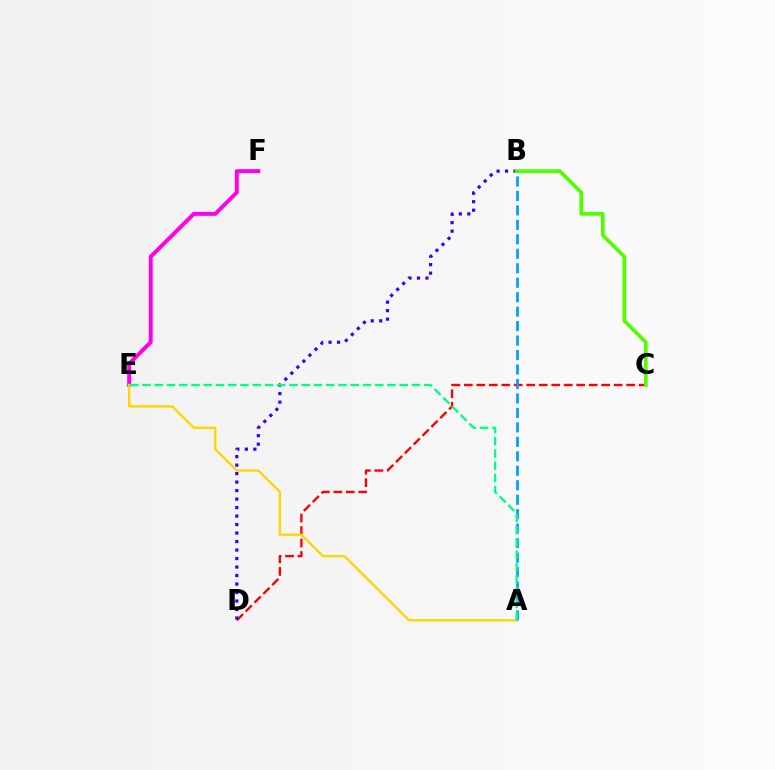{('C', 'D'): [{'color': '#ff0000', 'line_style': 'dashed', 'thickness': 1.7}], ('B', 'D'): [{'color': '#3700ff', 'line_style': 'dotted', 'thickness': 2.31}], ('B', 'C'): [{'color': '#4fff00', 'line_style': 'solid', 'thickness': 2.65}], ('E', 'F'): [{'color': '#ff00ed', 'line_style': 'solid', 'thickness': 2.84}], ('A', 'E'): [{'color': '#ffd500', 'line_style': 'solid', 'thickness': 1.69}, {'color': '#00ff86', 'line_style': 'dashed', 'thickness': 1.66}], ('A', 'B'): [{'color': '#009eff', 'line_style': 'dashed', 'thickness': 1.97}]}